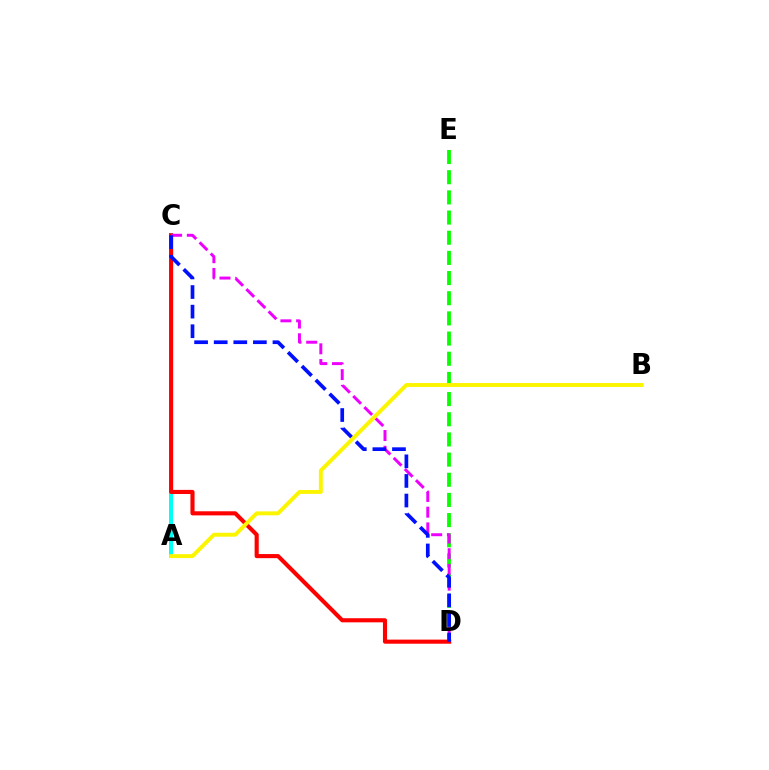{('A', 'C'): [{'color': '#00fff6', 'line_style': 'solid', 'thickness': 2.89}], ('D', 'E'): [{'color': '#08ff00', 'line_style': 'dashed', 'thickness': 2.74}], ('C', 'D'): [{'color': '#ff0000', 'line_style': 'solid', 'thickness': 2.96}, {'color': '#ee00ff', 'line_style': 'dashed', 'thickness': 2.14}, {'color': '#0010ff', 'line_style': 'dashed', 'thickness': 2.66}], ('A', 'B'): [{'color': '#fcf500', 'line_style': 'solid', 'thickness': 2.83}]}